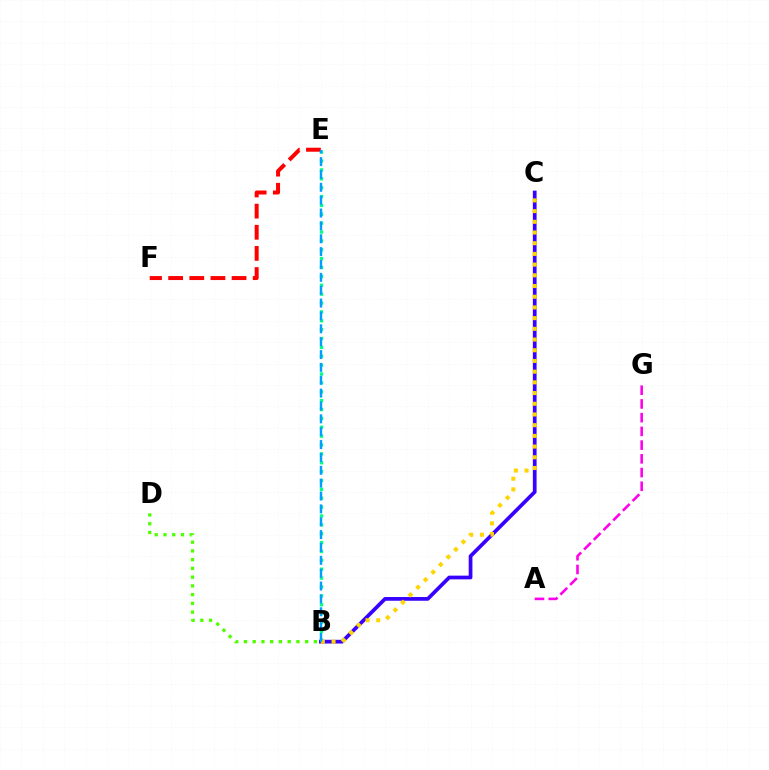{('B', 'E'): [{'color': '#00ff86', 'line_style': 'dotted', 'thickness': 2.41}, {'color': '#009eff', 'line_style': 'dashed', 'thickness': 1.75}], ('E', 'F'): [{'color': '#ff0000', 'line_style': 'dashed', 'thickness': 2.87}], ('B', 'C'): [{'color': '#3700ff', 'line_style': 'solid', 'thickness': 2.68}, {'color': '#ffd500', 'line_style': 'dotted', 'thickness': 2.91}], ('A', 'G'): [{'color': '#ff00ed', 'line_style': 'dashed', 'thickness': 1.86}], ('B', 'D'): [{'color': '#4fff00', 'line_style': 'dotted', 'thickness': 2.38}]}